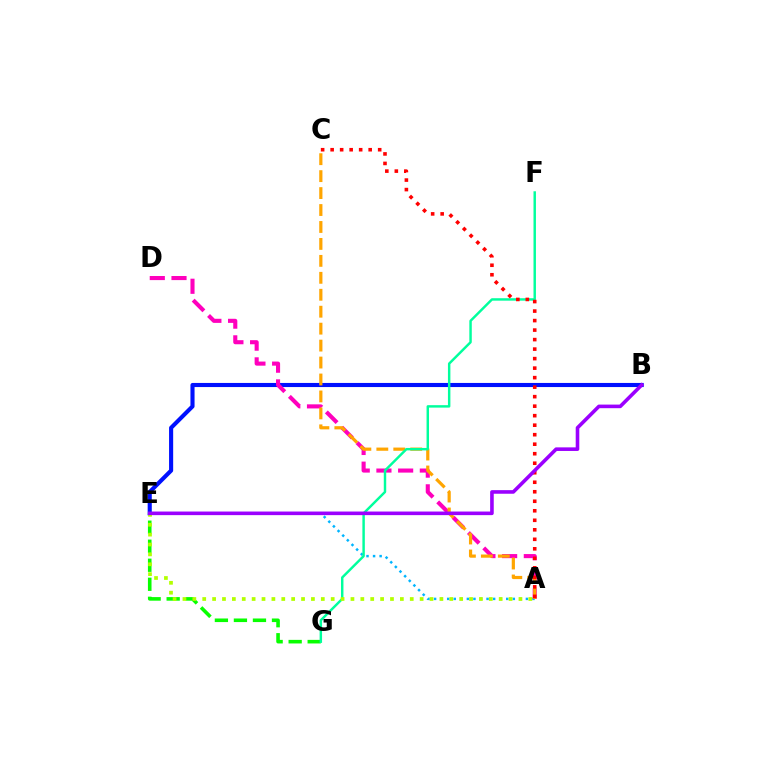{('A', 'E'): [{'color': '#00b5ff', 'line_style': 'dotted', 'thickness': 1.78}, {'color': '#b3ff00', 'line_style': 'dotted', 'thickness': 2.68}], ('B', 'E'): [{'color': '#0010ff', 'line_style': 'solid', 'thickness': 2.96}, {'color': '#9b00ff', 'line_style': 'solid', 'thickness': 2.59}], ('A', 'D'): [{'color': '#ff00bd', 'line_style': 'dashed', 'thickness': 2.95}], ('E', 'G'): [{'color': '#08ff00', 'line_style': 'dashed', 'thickness': 2.59}], ('A', 'C'): [{'color': '#ffa500', 'line_style': 'dashed', 'thickness': 2.3}, {'color': '#ff0000', 'line_style': 'dotted', 'thickness': 2.58}], ('F', 'G'): [{'color': '#00ff9d', 'line_style': 'solid', 'thickness': 1.76}]}